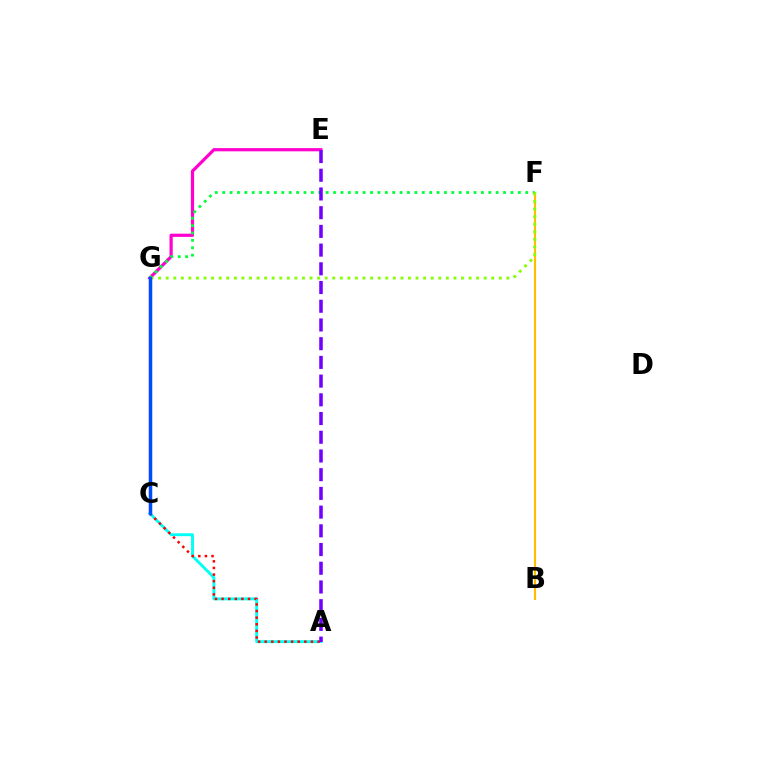{('B', 'F'): [{'color': '#ffbd00', 'line_style': 'solid', 'thickness': 1.54}], ('E', 'G'): [{'color': '#ff00cf', 'line_style': 'solid', 'thickness': 2.3}], ('A', 'C'): [{'color': '#00fff6', 'line_style': 'solid', 'thickness': 2.08}, {'color': '#ff0000', 'line_style': 'dotted', 'thickness': 1.79}], ('F', 'G'): [{'color': '#00ff39', 'line_style': 'dotted', 'thickness': 2.01}, {'color': '#84ff00', 'line_style': 'dotted', 'thickness': 2.06}], ('C', 'G'): [{'color': '#004bff', 'line_style': 'solid', 'thickness': 2.52}], ('A', 'E'): [{'color': '#7200ff', 'line_style': 'dashed', 'thickness': 2.54}]}